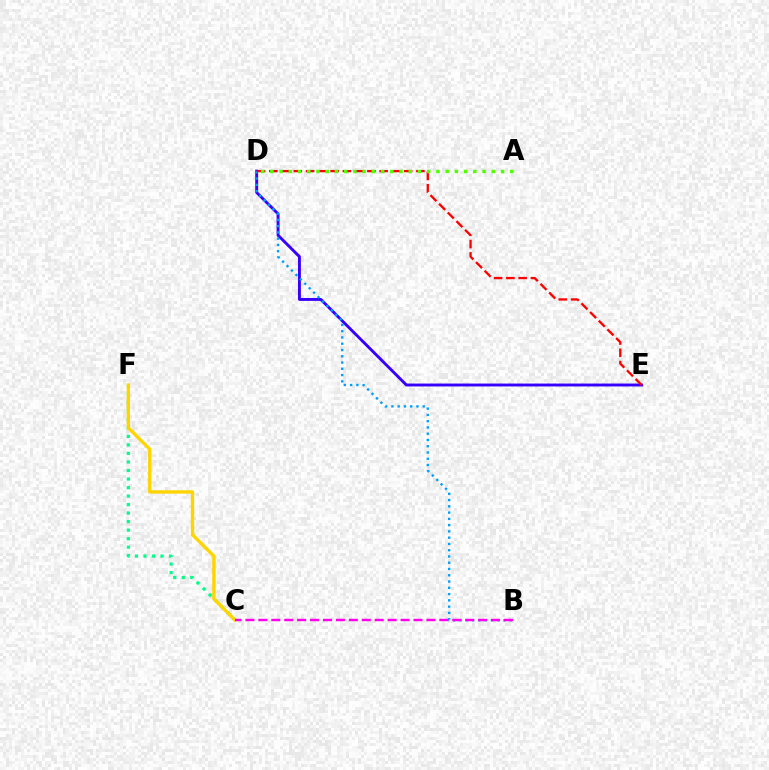{('D', 'E'): [{'color': '#3700ff', 'line_style': 'solid', 'thickness': 2.09}, {'color': '#ff0000', 'line_style': 'dashed', 'thickness': 1.66}], ('C', 'F'): [{'color': '#00ff86', 'line_style': 'dotted', 'thickness': 2.32}, {'color': '#ffd500', 'line_style': 'solid', 'thickness': 2.41}], ('B', 'D'): [{'color': '#009eff', 'line_style': 'dotted', 'thickness': 1.7}], ('A', 'D'): [{'color': '#4fff00', 'line_style': 'dotted', 'thickness': 2.51}], ('B', 'C'): [{'color': '#ff00ed', 'line_style': 'dashed', 'thickness': 1.76}]}